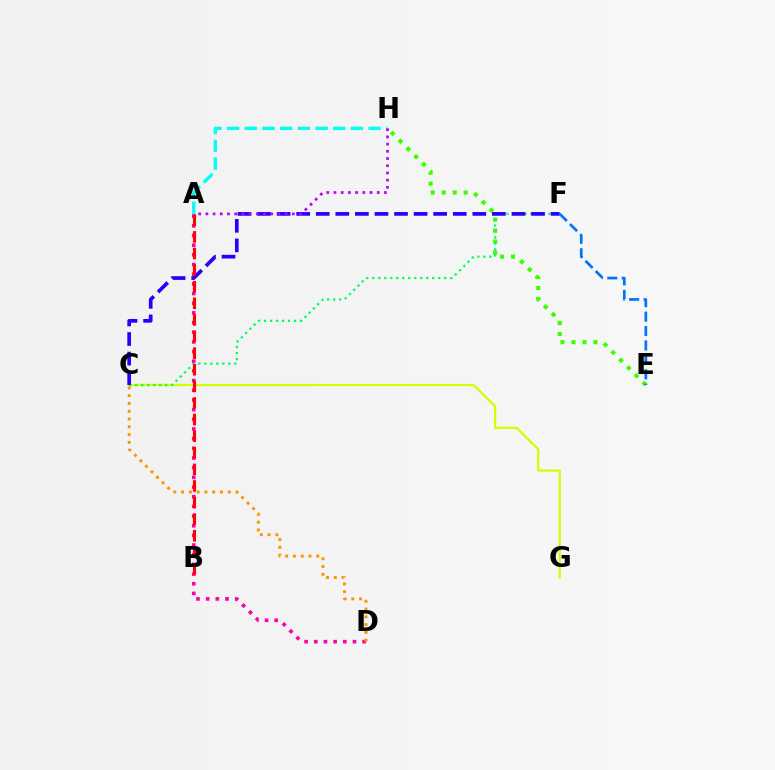{('E', 'H'): [{'color': '#3dff00', 'line_style': 'dotted', 'thickness': 2.99}], ('C', 'G'): [{'color': '#d1ff00', 'line_style': 'solid', 'thickness': 1.61}], ('A', 'D'): [{'color': '#ff00ac', 'line_style': 'dotted', 'thickness': 2.63}], ('C', 'F'): [{'color': '#00ff5c', 'line_style': 'dotted', 'thickness': 1.63}, {'color': '#2500ff', 'line_style': 'dashed', 'thickness': 2.66}], ('A', 'H'): [{'color': '#00fff6', 'line_style': 'dashed', 'thickness': 2.4}, {'color': '#b900ff', 'line_style': 'dotted', 'thickness': 1.96}], ('A', 'B'): [{'color': '#ff0000', 'line_style': 'dashed', 'thickness': 2.26}], ('C', 'D'): [{'color': '#ff9400', 'line_style': 'dotted', 'thickness': 2.11}], ('E', 'F'): [{'color': '#0074ff', 'line_style': 'dashed', 'thickness': 1.96}]}